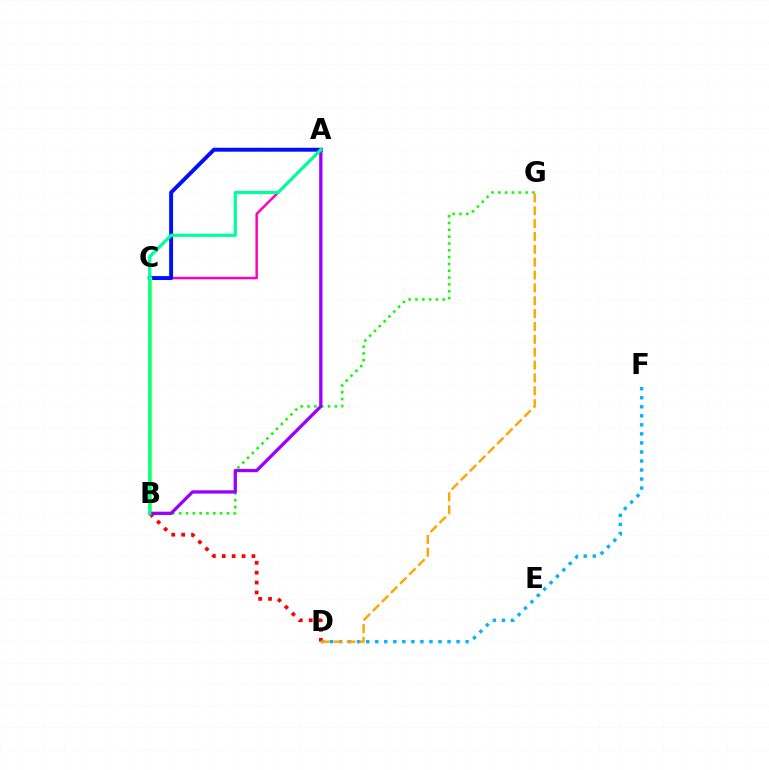{('D', 'F'): [{'color': '#00b5ff', 'line_style': 'dotted', 'thickness': 2.45}], ('A', 'C'): [{'color': '#ff00bd', 'line_style': 'solid', 'thickness': 1.78}, {'color': '#0010ff', 'line_style': 'solid', 'thickness': 2.83}], ('B', 'G'): [{'color': '#08ff00', 'line_style': 'dotted', 'thickness': 1.85}], ('B', 'D'): [{'color': '#ff0000', 'line_style': 'dotted', 'thickness': 2.69}], ('B', 'C'): [{'color': '#b3ff00', 'line_style': 'solid', 'thickness': 2.42}], ('A', 'B'): [{'color': '#9b00ff', 'line_style': 'solid', 'thickness': 2.37}, {'color': '#00ff9d', 'line_style': 'solid', 'thickness': 2.34}], ('D', 'G'): [{'color': '#ffa500', 'line_style': 'dashed', 'thickness': 1.75}]}